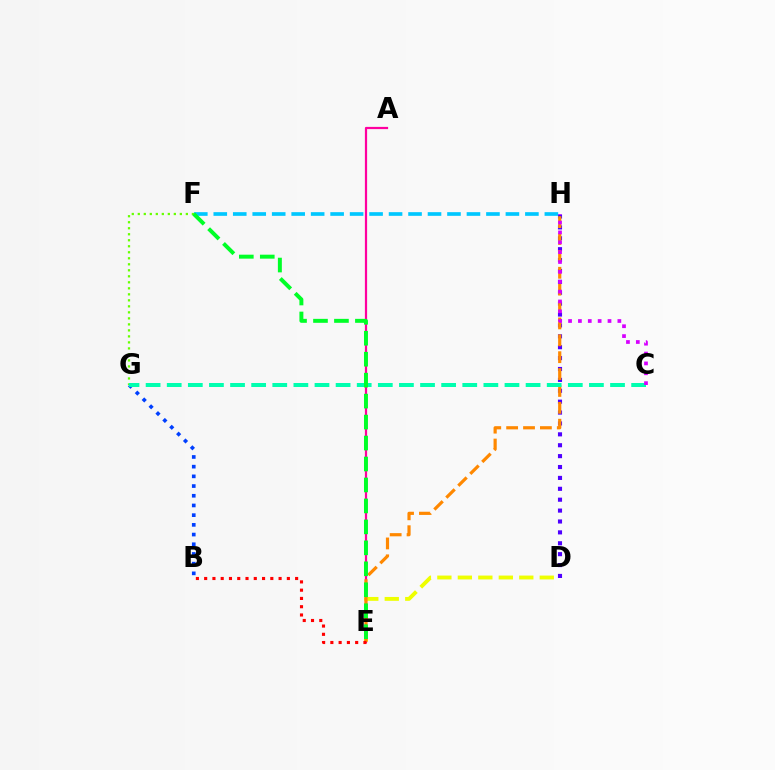{('F', 'G'): [{'color': '#66ff00', 'line_style': 'dotted', 'thickness': 1.63}], ('A', 'E'): [{'color': '#ff00a0', 'line_style': 'solid', 'thickness': 1.6}], ('B', 'G'): [{'color': '#003fff', 'line_style': 'dotted', 'thickness': 2.64}], ('D', 'E'): [{'color': '#eeff00', 'line_style': 'dashed', 'thickness': 2.78}], ('D', 'H'): [{'color': '#4f00ff', 'line_style': 'dotted', 'thickness': 2.96}], ('E', 'H'): [{'color': '#ff8800', 'line_style': 'dashed', 'thickness': 2.29}], ('C', 'G'): [{'color': '#00ffaf', 'line_style': 'dashed', 'thickness': 2.87}], ('B', 'E'): [{'color': '#ff0000', 'line_style': 'dotted', 'thickness': 2.25}], ('F', 'H'): [{'color': '#00c7ff', 'line_style': 'dashed', 'thickness': 2.65}], ('E', 'F'): [{'color': '#00ff27', 'line_style': 'dashed', 'thickness': 2.85}], ('C', 'H'): [{'color': '#d600ff', 'line_style': 'dotted', 'thickness': 2.68}]}